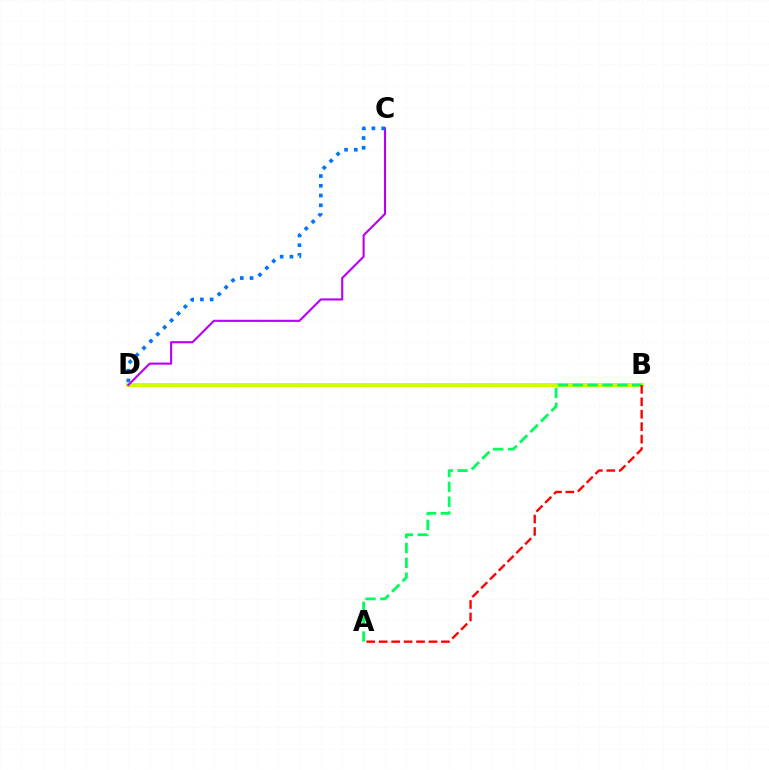{('B', 'D'): [{'color': '#d1ff00', 'line_style': 'solid', 'thickness': 2.86}], ('A', 'B'): [{'color': '#00ff5c', 'line_style': 'dashed', 'thickness': 2.02}, {'color': '#ff0000', 'line_style': 'dashed', 'thickness': 1.69}], ('C', 'D'): [{'color': '#b900ff', 'line_style': 'solid', 'thickness': 1.53}, {'color': '#0074ff', 'line_style': 'dotted', 'thickness': 2.65}]}